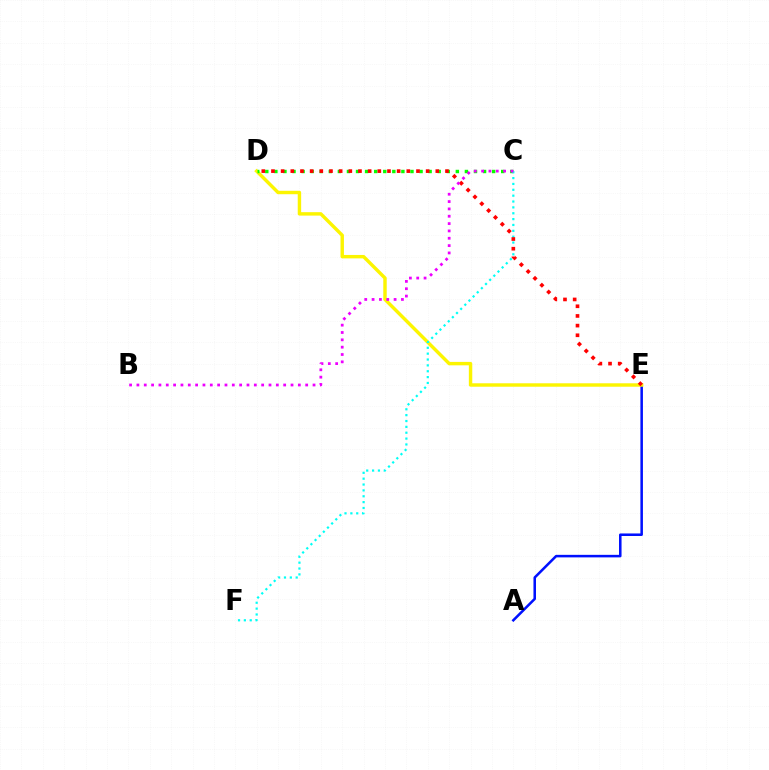{('A', 'E'): [{'color': '#0010ff', 'line_style': 'solid', 'thickness': 1.83}], ('D', 'E'): [{'color': '#fcf500', 'line_style': 'solid', 'thickness': 2.47}, {'color': '#ff0000', 'line_style': 'dotted', 'thickness': 2.63}], ('C', 'D'): [{'color': '#08ff00', 'line_style': 'dotted', 'thickness': 2.47}], ('C', 'F'): [{'color': '#00fff6', 'line_style': 'dotted', 'thickness': 1.59}], ('B', 'C'): [{'color': '#ee00ff', 'line_style': 'dotted', 'thickness': 1.99}]}